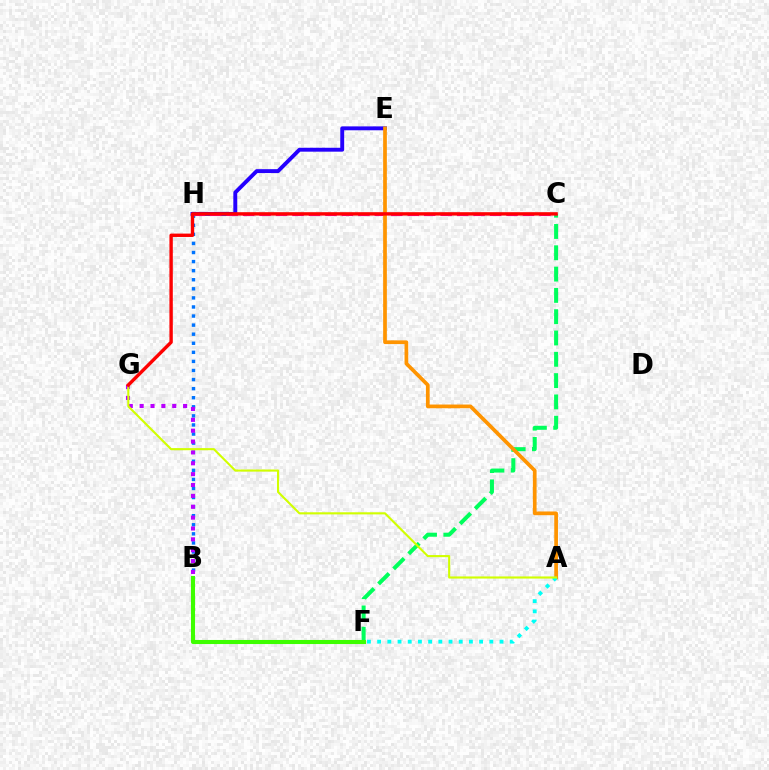{('C', 'F'): [{'color': '#00ff5c', 'line_style': 'dashed', 'thickness': 2.89}], ('E', 'H'): [{'color': '#2500ff', 'line_style': 'solid', 'thickness': 2.81}], ('B', 'H'): [{'color': '#0074ff', 'line_style': 'dotted', 'thickness': 2.47}], ('C', 'H'): [{'color': '#ff00ac', 'line_style': 'dashed', 'thickness': 2.24}], ('B', 'G'): [{'color': '#b900ff', 'line_style': 'dotted', 'thickness': 2.95}], ('A', 'E'): [{'color': '#ff9400', 'line_style': 'solid', 'thickness': 2.67}], ('B', 'F'): [{'color': '#3dff00', 'line_style': 'solid', 'thickness': 2.94}], ('A', 'F'): [{'color': '#00fff6', 'line_style': 'dotted', 'thickness': 2.77}], ('A', 'G'): [{'color': '#d1ff00', 'line_style': 'solid', 'thickness': 1.53}], ('C', 'G'): [{'color': '#ff0000', 'line_style': 'solid', 'thickness': 2.44}]}